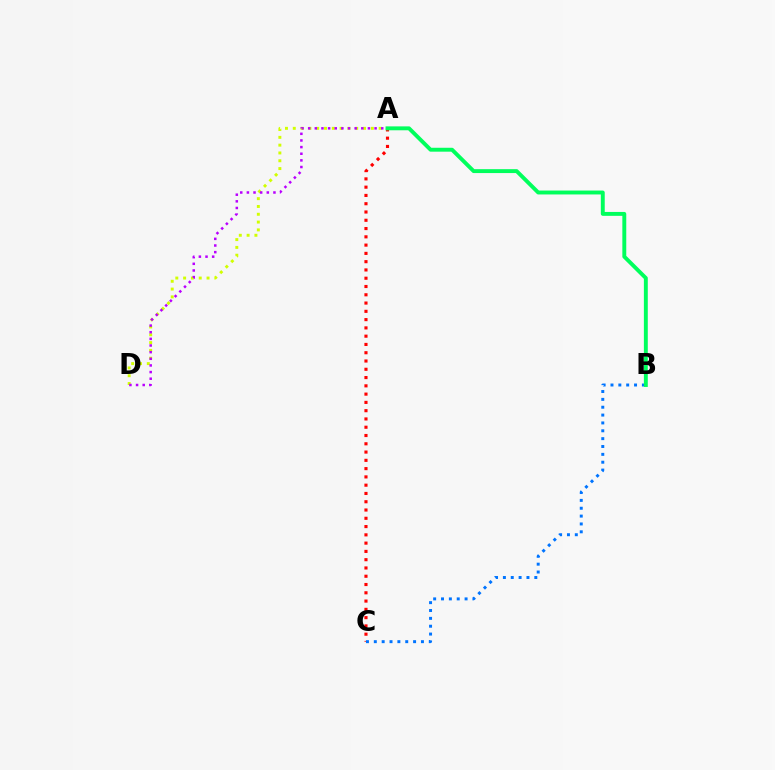{('A', 'D'): [{'color': '#d1ff00', 'line_style': 'dotted', 'thickness': 2.12}, {'color': '#b900ff', 'line_style': 'dotted', 'thickness': 1.8}], ('A', 'C'): [{'color': '#ff0000', 'line_style': 'dotted', 'thickness': 2.25}], ('B', 'C'): [{'color': '#0074ff', 'line_style': 'dotted', 'thickness': 2.13}], ('A', 'B'): [{'color': '#00ff5c', 'line_style': 'solid', 'thickness': 2.81}]}